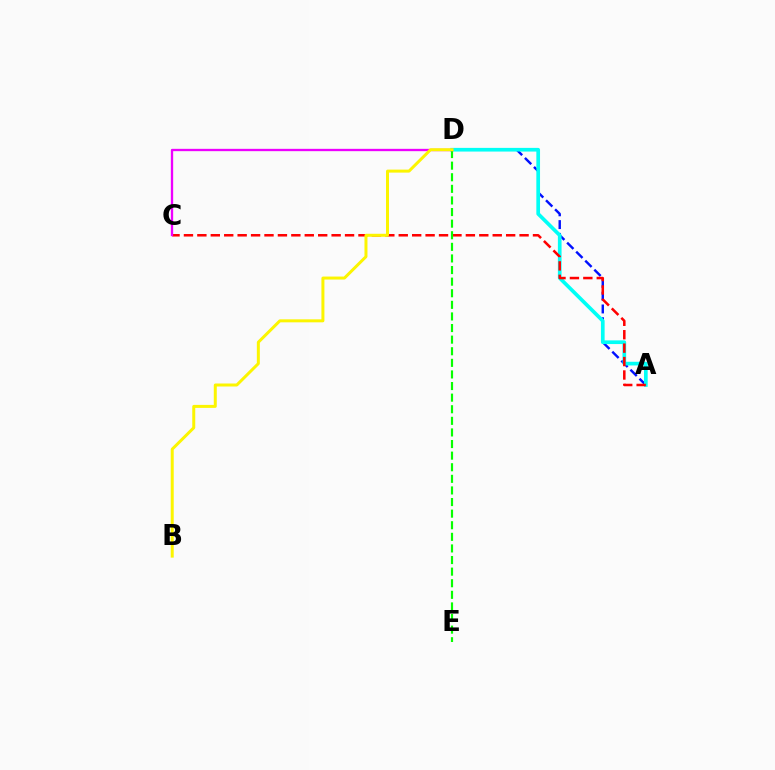{('A', 'D'): [{'color': '#0010ff', 'line_style': 'dashed', 'thickness': 1.74}, {'color': '#00fff6', 'line_style': 'solid', 'thickness': 2.65}], ('A', 'C'): [{'color': '#ff0000', 'line_style': 'dashed', 'thickness': 1.82}], ('D', 'E'): [{'color': '#08ff00', 'line_style': 'dashed', 'thickness': 1.58}], ('C', 'D'): [{'color': '#ee00ff', 'line_style': 'solid', 'thickness': 1.68}], ('B', 'D'): [{'color': '#fcf500', 'line_style': 'solid', 'thickness': 2.16}]}